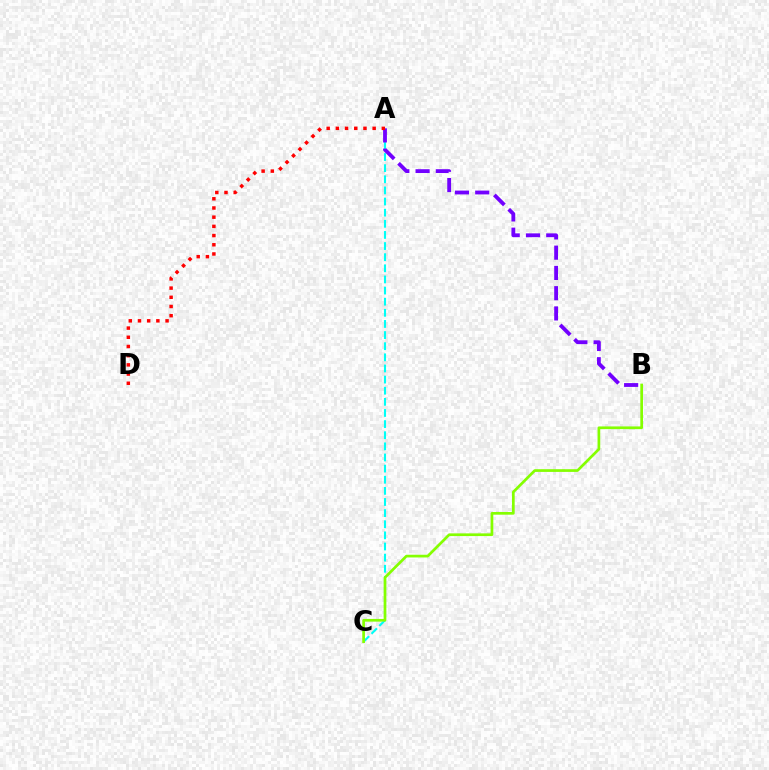{('A', 'C'): [{'color': '#00fff6', 'line_style': 'dashed', 'thickness': 1.51}], ('B', 'C'): [{'color': '#84ff00', 'line_style': 'solid', 'thickness': 1.95}], ('A', 'B'): [{'color': '#7200ff', 'line_style': 'dashed', 'thickness': 2.75}], ('A', 'D'): [{'color': '#ff0000', 'line_style': 'dotted', 'thickness': 2.5}]}